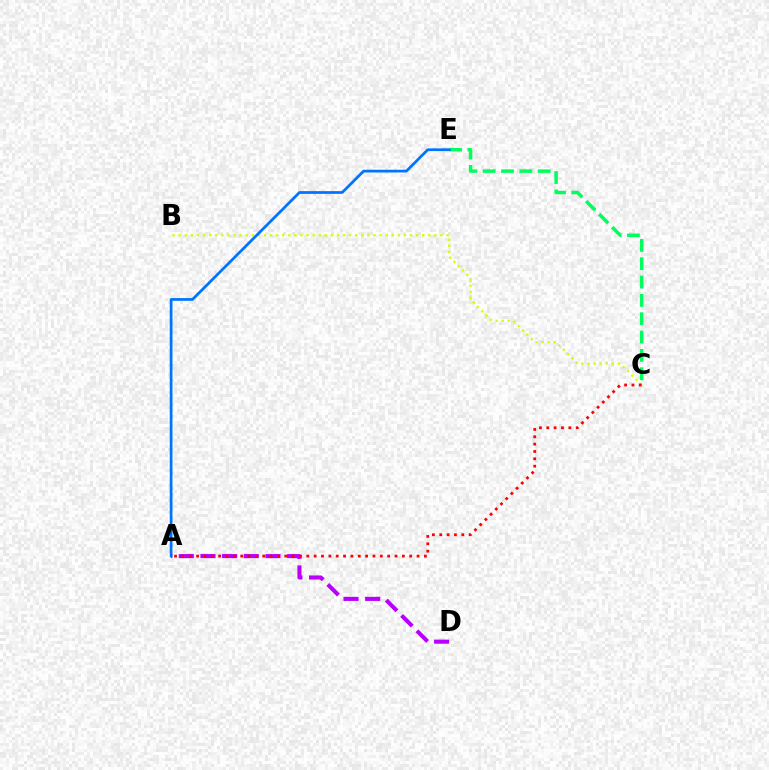{('C', 'E'): [{'color': '#00ff5c', 'line_style': 'dashed', 'thickness': 2.49}], ('B', 'C'): [{'color': '#d1ff00', 'line_style': 'dotted', 'thickness': 1.65}], ('A', 'E'): [{'color': '#0074ff', 'line_style': 'solid', 'thickness': 1.97}], ('A', 'D'): [{'color': '#b900ff', 'line_style': 'dashed', 'thickness': 2.94}], ('A', 'C'): [{'color': '#ff0000', 'line_style': 'dotted', 'thickness': 2.0}]}